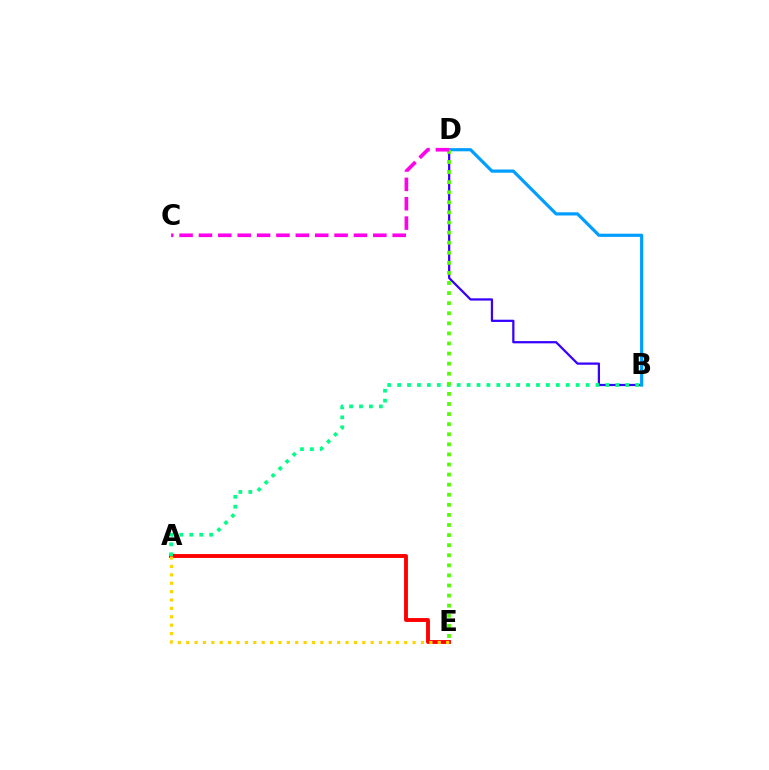{('B', 'D'): [{'color': '#3700ff', 'line_style': 'solid', 'thickness': 1.61}, {'color': '#009eff', 'line_style': 'solid', 'thickness': 2.3}], ('A', 'E'): [{'color': '#ff0000', 'line_style': 'solid', 'thickness': 2.79}, {'color': '#ffd500', 'line_style': 'dotted', 'thickness': 2.28}], ('A', 'B'): [{'color': '#00ff86', 'line_style': 'dotted', 'thickness': 2.69}], ('D', 'E'): [{'color': '#4fff00', 'line_style': 'dotted', 'thickness': 2.74}], ('C', 'D'): [{'color': '#ff00ed', 'line_style': 'dashed', 'thickness': 2.63}]}